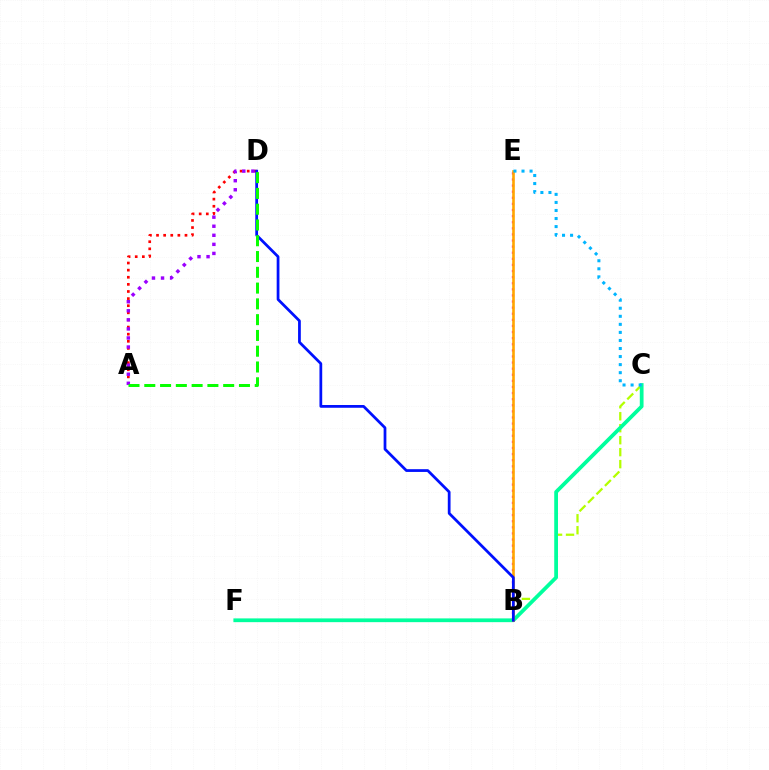{('B', 'C'): [{'color': '#b3ff00', 'line_style': 'dashed', 'thickness': 1.63}], ('B', 'E'): [{'color': '#ff00bd', 'line_style': 'dotted', 'thickness': 1.66}, {'color': '#ffa500', 'line_style': 'solid', 'thickness': 1.88}], ('C', 'F'): [{'color': '#00ff9d', 'line_style': 'solid', 'thickness': 2.71}], ('A', 'D'): [{'color': '#ff0000', 'line_style': 'dotted', 'thickness': 1.93}, {'color': '#9b00ff', 'line_style': 'dotted', 'thickness': 2.46}, {'color': '#08ff00', 'line_style': 'dashed', 'thickness': 2.14}], ('B', 'D'): [{'color': '#0010ff', 'line_style': 'solid', 'thickness': 1.98}], ('C', 'E'): [{'color': '#00b5ff', 'line_style': 'dotted', 'thickness': 2.19}]}